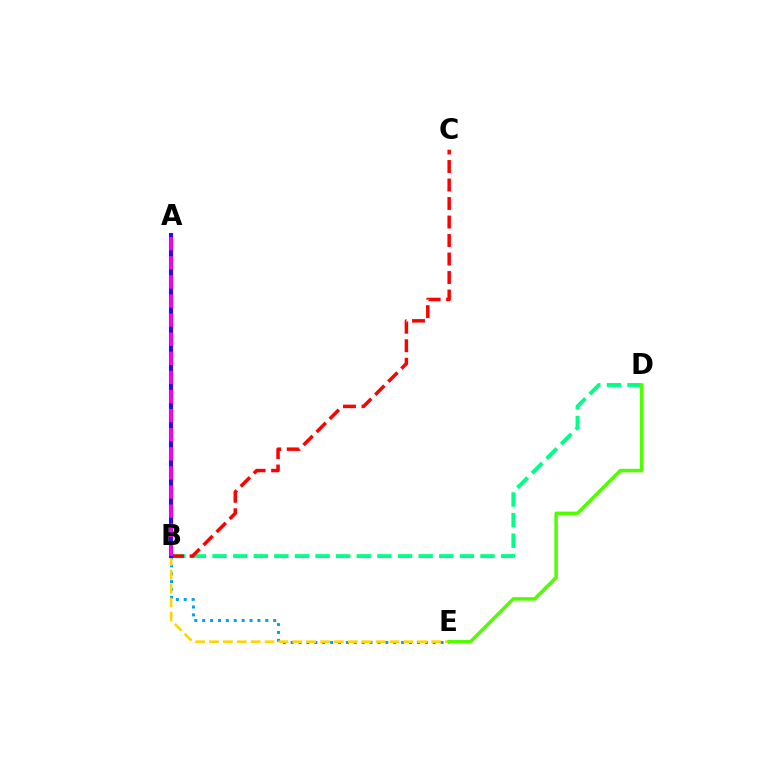{('B', 'D'): [{'color': '#00ff86', 'line_style': 'dashed', 'thickness': 2.8}], ('B', 'E'): [{'color': '#009eff', 'line_style': 'dotted', 'thickness': 2.14}, {'color': '#ffd500', 'line_style': 'dashed', 'thickness': 1.89}], ('B', 'C'): [{'color': '#ff0000', 'line_style': 'dashed', 'thickness': 2.51}], ('A', 'B'): [{'color': '#3700ff', 'line_style': 'solid', 'thickness': 2.94}, {'color': '#ff00ed', 'line_style': 'dashed', 'thickness': 2.59}], ('D', 'E'): [{'color': '#4fff00', 'line_style': 'solid', 'thickness': 2.51}]}